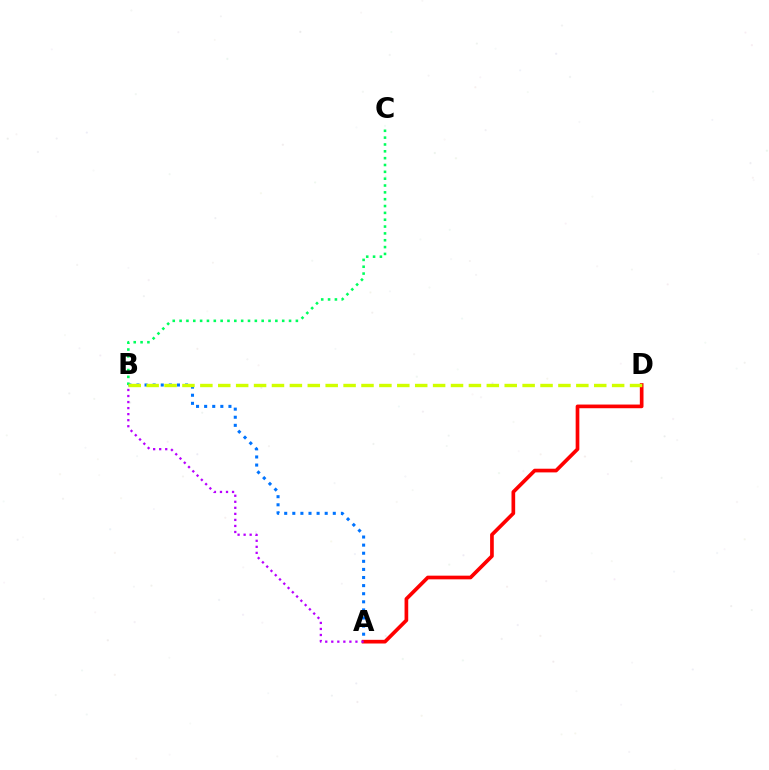{('A', 'B'): [{'color': '#0074ff', 'line_style': 'dotted', 'thickness': 2.2}, {'color': '#b900ff', 'line_style': 'dotted', 'thickness': 1.64}], ('A', 'D'): [{'color': '#ff0000', 'line_style': 'solid', 'thickness': 2.65}], ('B', 'C'): [{'color': '#00ff5c', 'line_style': 'dotted', 'thickness': 1.86}], ('B', 'D'): [{'color': '#d1ff00', 'line_style': 'dashed', 'thickness': 2.43}]}